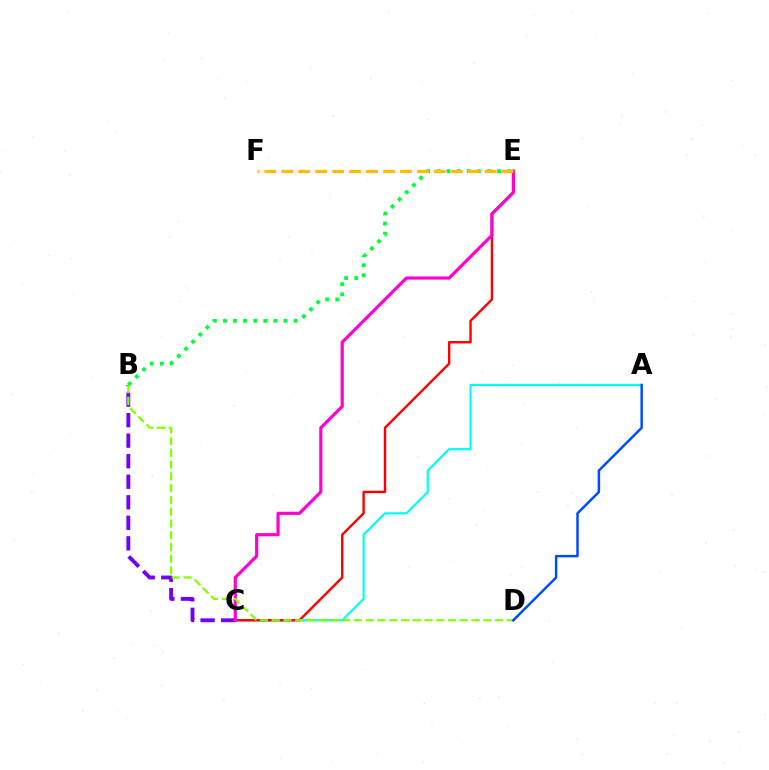{('A', 'C'): [{'color': '#00fff6', 'line_style': 'solid', 'thickness': 1.6}], ('C', 'E'): [{'color': '#ff0000', 'line_style': 'solid', 'thickness': 1.74}, {'color': '#ff00cf', 'line_style': 'solid', 'thickness': 2.28}], ('B', 'C'): [{'color': '#7200ff', 'line_style': 'dashed', 'thickness': 2.79}], ('B', 'E'): [{'color': '#00ff39', 'line_style': 'dotted', 'thickness': 2.74}], ('E', 'F'): [{'color': '#ffbd00', 'line_style': 'dashed', 'thickness': 2.3}], ('B', 'D'): [{'color': '#84ff00', 'line_style': 'dashed', 'thickness': 1.6}], ('A', 'D'): [{'color': '#004bff', 'line_style': 'solid', 'thickness': 1.78}]}